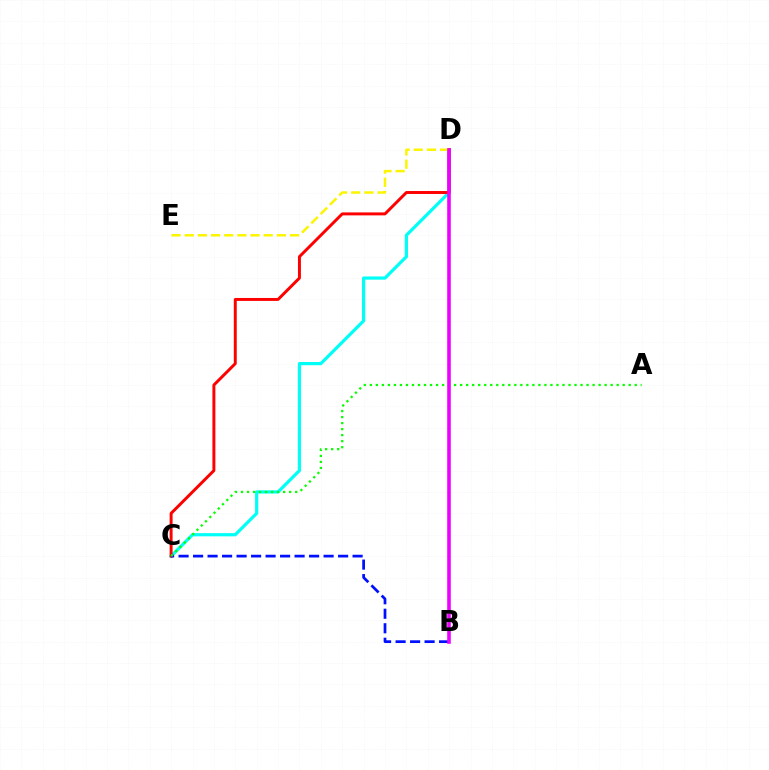{('C', 'D'): [{'color': '#00fff6', 'line_style': 'solid', 'thickness': 2.3}, {'color': '#ff0000', 'line_style': 'solid', 'thickness': 2.13}], ('D', 'E'): [{'color': '#fcf500', 'line_style': 'dashed', 'thickness': 1.79}], ('B', 'C'): [{'color': '#0010ff', 'line_style': 'dashed', 'thickness': 1.97}], ('A', 'C'): [{'color': '#08ff00', 'line_style': 'dotted', 'thickness': 1.64}], ('B', 'D'): [{'color': '#ee00ff', 'line_style': 'solid', 'thickness': 2.58}]}